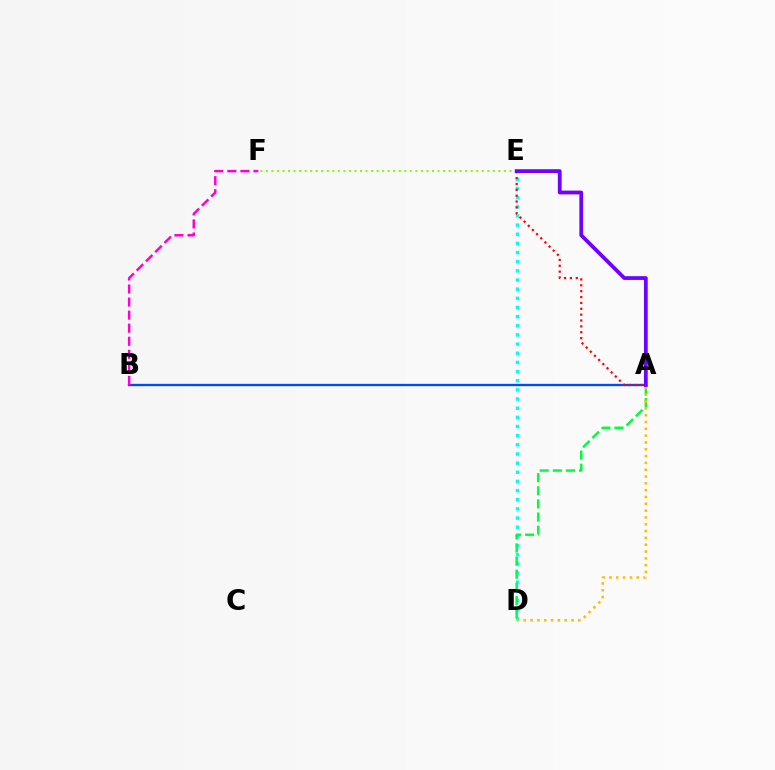{('A', 'B'): [{'color': '#004bff', 'line_style': 'solid', 'thickness': 1.68}], ('D', 'E'): [{'color': '#00fff6', 'line_style': 'dotted', 'thickness': 2.49}], ('B', 'F'): [{'color': '#ff00cf', 'line_style': 'dashed', 'thickness': 1.77}], ('A', 'E'): [{'color': '#ff0000', 'line_style': 'dotted', 'thickness': 1.59}, {'color': '#7200ff', 'line_style': 'solid', 'thickness': 2.72}], ('E', 'F'): [{'color': '#84ff00', 'line_style': 'dotted', 'thickness': 1.5}], ('A', 'D'): [{'color': '#00ff39', 'line_style': 'dashed', 'thickness': 1.78}, {'color': '#ffbd00', 'line_style': 'dotted', 'thickness': 1.85}]}